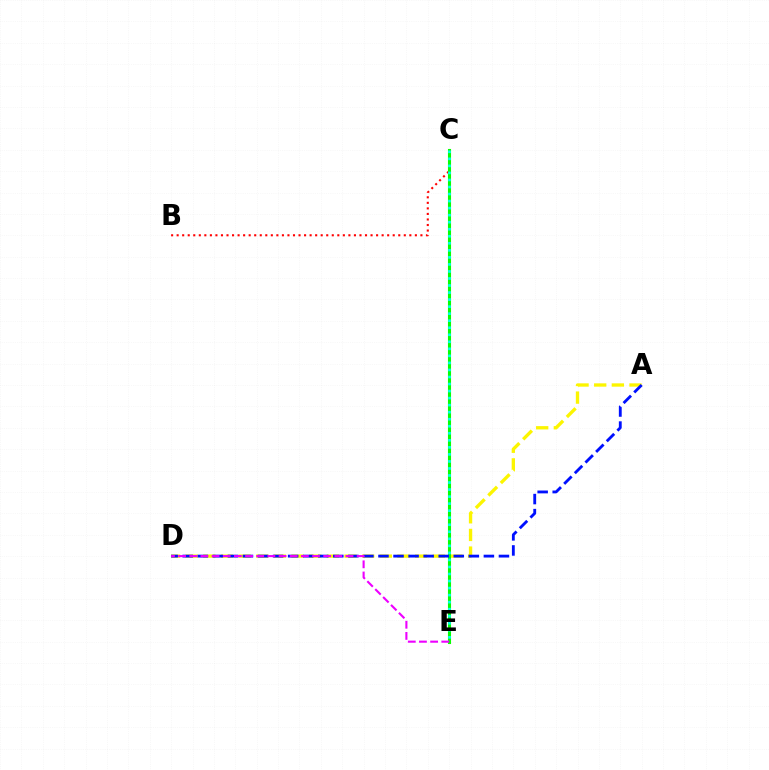{('A', 'D'): [{'color': '#fcf500', 'line_style': 'dashed', 'thickness': 2.4}, {'color': '#0010ff', 'line_style': 'dashed', 'thickness': 2.05}], ('B', 'C'): [{'color': '#ff0000', 'line_style': 'dotted', 'thickness': 1.51}], ('C', 'E'): [{'color': '#08ff00', 'line_style': 'solid', 'thickness': 2.22}, {'color': '#00fff6', 'line_style': 'dotted', 'thickness': 1.91}], ('D', 'E'): [{'color': '#ee00ff', 'line_style': 'dashed', 'thickness': 1.52}]}